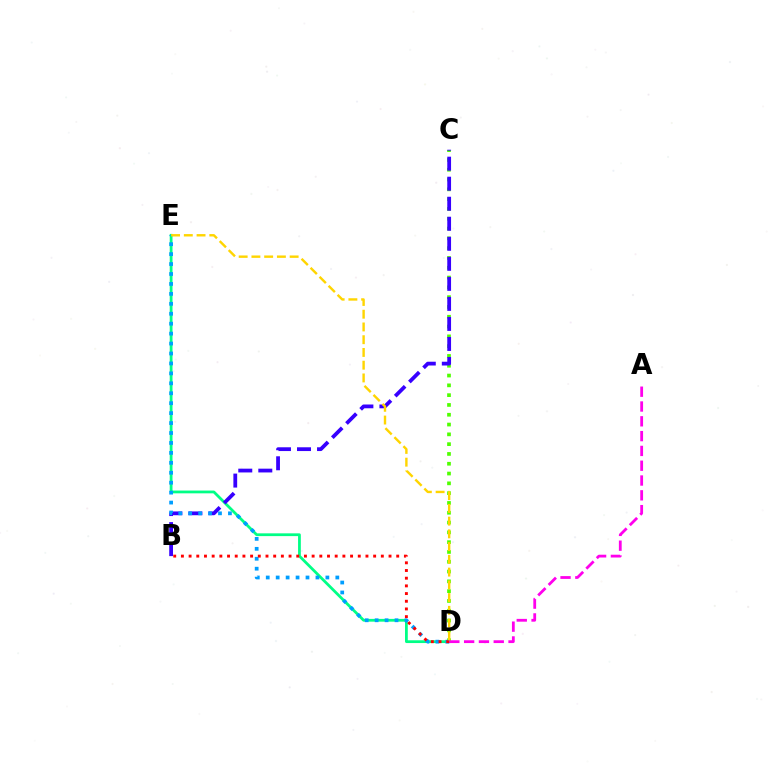{('C', 'D'): [{'color': '#4fff00', 'line_style': 'dotted', 'thickness': 2.66}], ('D', 'E'): [{'color': '#00ff86', 'line_style': 'solid', 'thickness': 2.0}, {'color': '#009eff', 'line_style': 'dotted', 'thickness': 2.7}, {'color': '#ffd500', 'line_style': 'dashed', 'thickness': 1.73}], ('B', 'C'): [{'color': '#3700ff', 'line_style': 'dashed', 'thickness': 2.72}], ('A', 'D'): [{'color': '#ff00ed', 'line_style': 'dashed', 'thickness': 2.01}], ('B', 'D'): [{'color': '#ff0000', 'line_style': 'dotted', 'thickness': 2.09}]}